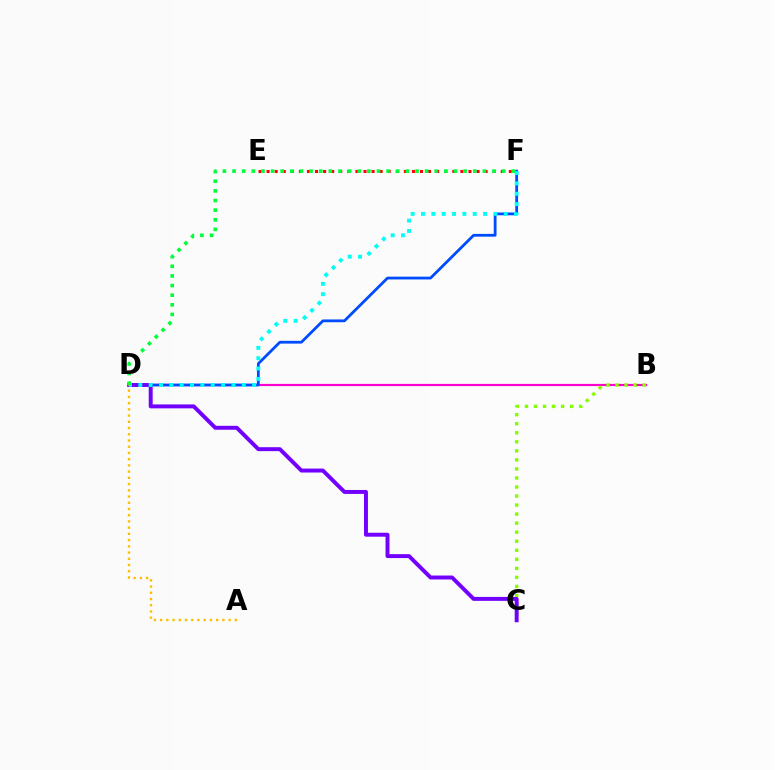{('B', 'D'): [{'color': '#ff00cf', 'line_style': 'solid', 'thickness': 1.58}], ('B', 'C'): [{'color': '#84ff00', 'line_style': 'dotted', 'thickness': 2.46}], ('D', 'F'): [{'color': '#004bff', 'line_style': 'solid', 'thickness': 2.0}, {'color': '#00fff6', 'line_style': 'dotted', 'thickness': 2.81}, {'color': '#00ff39', 'line_style': 'dotted', 'thickness': 2.62}], ('C', 'D'): [{'color': '#7200ff', 'line_style': 'solid', 'thickness': 2.83}], ('E', 'F'): [{'color': '#ff0000', 'line_style': 'dotted', 'thickness': 2.19}], ('A', 'D'): [{'color': '#ffbd00', 'line_style': 'dotted', 'thickness': 1.69}]}